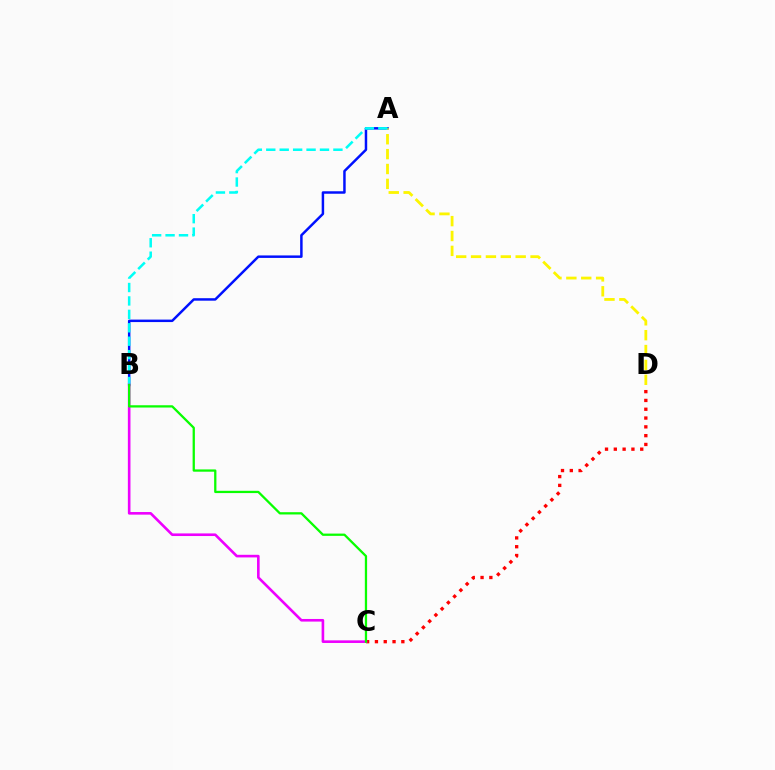{('A', 'B'): [{'color': '#0010ff', 'line_style': 'solid', 'thickness': 1.78}, {'color': '#00fff6', 'line_style': 'dashed', 'thickness': 1.82}], ('C', 'D'): [{'color': '#ff0000', 'line_style': 'dotted', 'thickness': 2.39}], ('A', 'D'): [{'color': '#fcf500', 'line_style': 'dashed', 'thickness': 2.02}], ('B', 'C'): [{'color': '#ee00ff', 'line_style': 'solid', 'thickness': 1.88}, {'color': '#08ff00', 'line_style': 'solid', 'thickness': 1.64}]}